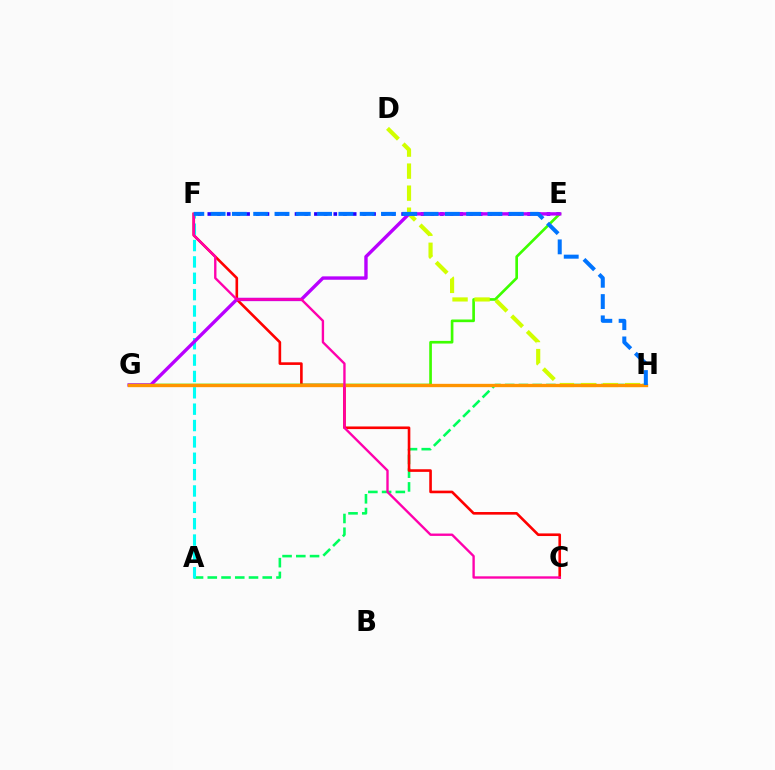{('A', 'H'): [{'color': '#00ff5c', 'line_style': 'dashed', 'thickness': 1.87}], ('A', 'F'): [{'color': '#00fff6', 'line_style': 'dashed', 'thickness': 2.22}], ('C', 'F'): [{'color': '#ff0000', 'line_style': 'solid', 'thickness': 1.89}, {'color': '#ff00ac', 'line_style': 'solid', 'thickness': 1.7}], ('E', 'F'): [{'color': '#2500ff', 'line_style': 'dotted', 'thickness': 2.63}], ('E', 'G'): [{'color': '#3dff00', 'line_style': 'solid', 'thickness': 1.92}, {'color': '#b900ff', 'line_style': 'solid', 'thickness': 2.44}], ('D', 'H'): [{'color': '#d1ff00', 'line_style': 'dashed', 'thickness': 2.99}], ('G', 'H'): [{'color': '#ff9400', 'line_style': 'solid', 'thickness': 2.41}], ('F', 'H'): [{'color': '#0074ff', 'line_style': 'dashed', 'thickness': 2.89}]}